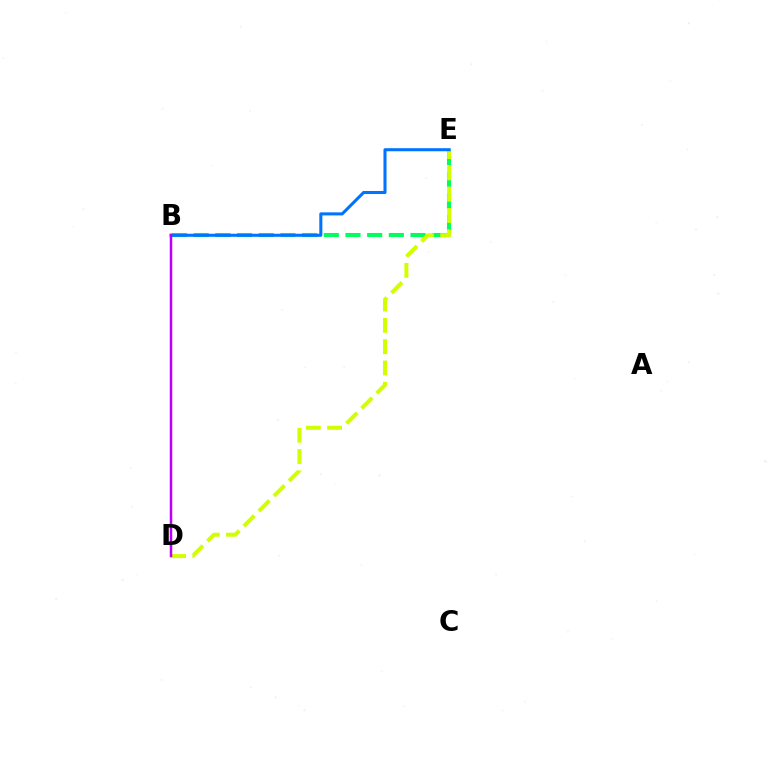{('B', 'E'): [{'color': '#00ff5c', 'line_style': 'dashed', 'thickness': 2.95}, {'color': '#0074ff', 'line_style': 'solid', 'thickness': 2.21}], ('D', 'E'): [{'color': '#d1ff00', 'line_style': 'dashed', 'thickness': 2.89}], ('B', 'D'): [{'color': '#ff0000', 'line_style': 'solid', 'thickness': 1.57}, {'color': '#b900ff', 'line_style': 'solid', 'thickness': 1.7}]}